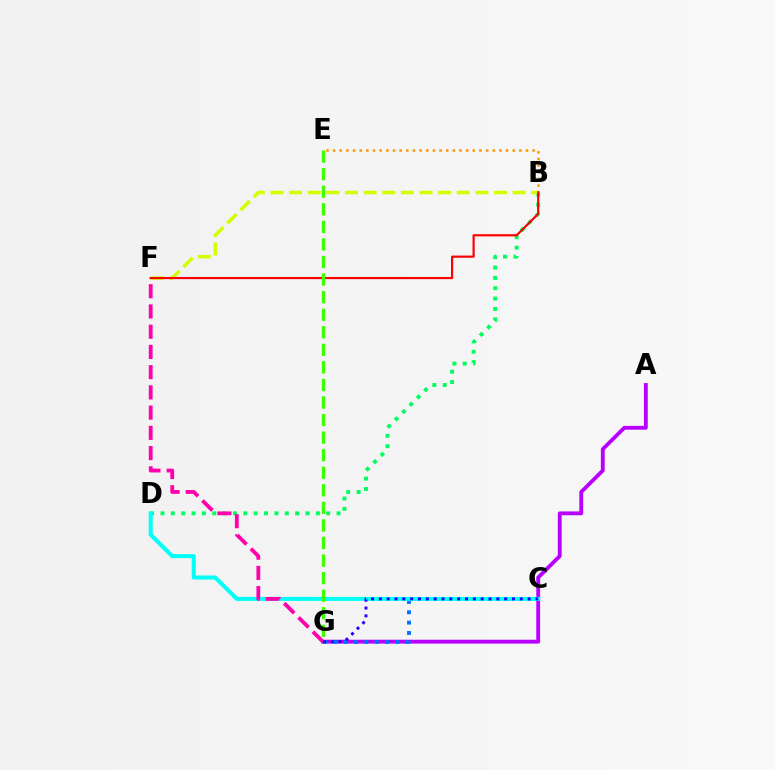{('A', 'G'): [{'color': '#b900ff', 'line_style': 'solid', 'thickness': 2.77}], ('C', 'G'): [{'color': '#0074ff', 'line_style': 'dotted', 'thickness': 2.81}, {'color': '#2500ff', 'line_style': 'dotted', 'thickness': 2.13}], ('B', 'D'): [{'color': '#00ff5c', 'line_style': 'dotted', 'thickness': 2.81}], ('C', 'D'): [{'color': '#00fff6', 'line_style': 'solid', 'thickness': 2.91}], ('F', 'G'): [{'color': '#ff00ac', 'line_style': 'dashed', 'thickness': 2.75}], ('B', 'F'): [{'color': '#d1ff00', 'line_style': 'dashed', 'thickness': 2.53}, {'color': '#ff0000', 'line_style': 'solid', 'thickness': 1.57}], ('B', 'E'): [{'color': '#ff9400', 'line_style': 'dotted', 'thickness': 1.81}], ('E', 'G'): [{'color': '#3dff00', 'line_style': 'dashed', 'thickness': 2.39}]}